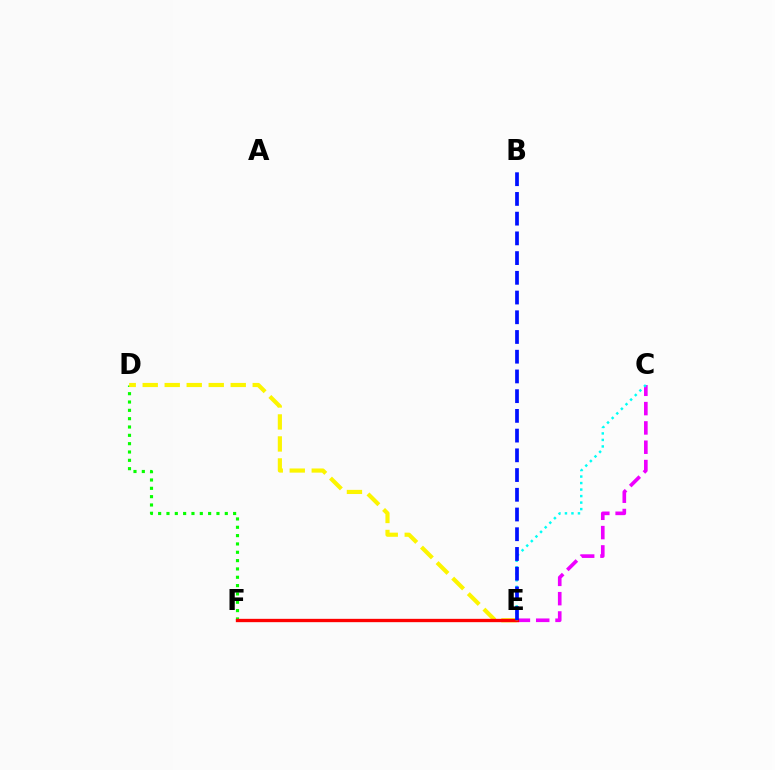{('D', 'F'): [{'color': '#08ff00', 'line_style': 'dotted', 'thickness': 2.26}], ('D', 'E'): [{'color': '#fcf500', 'line_style': 'dashed', 'thickness': 2.99}], ('C', 'E'): [{'color': '#ee00ff', 'line_style': 'dashed', 'thickness': 2.62}, {'color': '#00fff6', 'line_style': 'dotted', 'thickness': 1.77}], ('E', 'F'): [{'color': '#ff0000', 'line_style': 'solid', 'thickness': 2.4}], ('B', 'E'): [{'color': '#0010ff', 'line_style': 'dashed', 'thickness': 2.68}]}